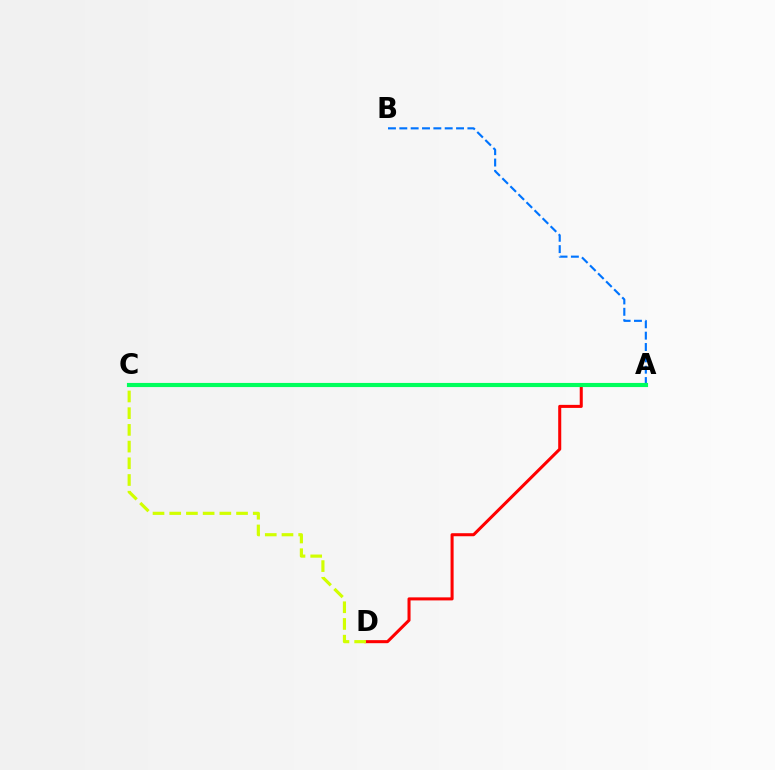{('A', 'C'): [{'color': '#b900ff', 'line_style': 'dotted', 'thickness': 1.74}, {'color': '#00ff5c', 'line_style': 'solid', 'thickness': 2.97}], ('A', 'D'): [{'color': '#ff0000', 'line_style': 'solid', 'thickness': 2.19}], ('A', 'B'): [{'color': '#0074ff', 'line_style': 'dashed', 'thickness': 1.54}], ('C', 'D'): [{'color': '#d1ff00', 'line_style': 'dashed', 'thickness': 2.27}]}